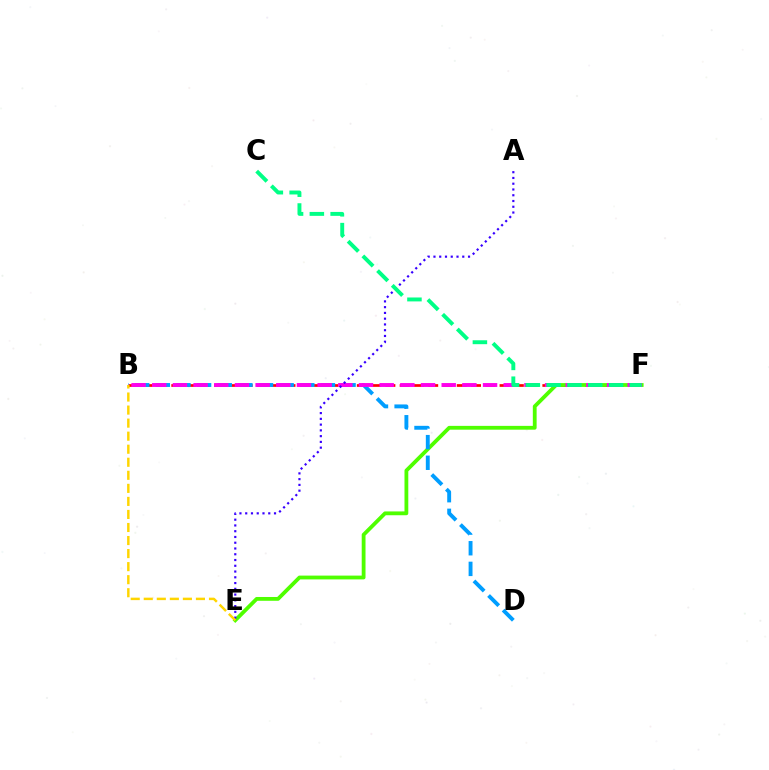{('B', 'F'): [{'color': '#ff0000', 'line_style': 'dashed', 'thickness': 1.94}, {'color': '#ff00ed', 'line_style': 'dashed', 'thickness': 2.81}], ('E', 'F'): [{'color': '#4fff00', 'line_style': 'solid', 'thickness': 2.74}], ('B', 'D'): [{'color': '#009eff', 'line_style': 'dashed', 'thickness': 2.8}], ('A', 'E'): [{'color': '#3700ff', 'line_style': 'dotted', 'thickness': 1.57}], ('B', 'E'): [{'color': '#ffd500', 'line_style': 'dashed', 'thickness': 1.77}], ('C', 'F'): [{'color': '#00ff86', 'line_style': 'dashed', 'thickness': 2.82}]}